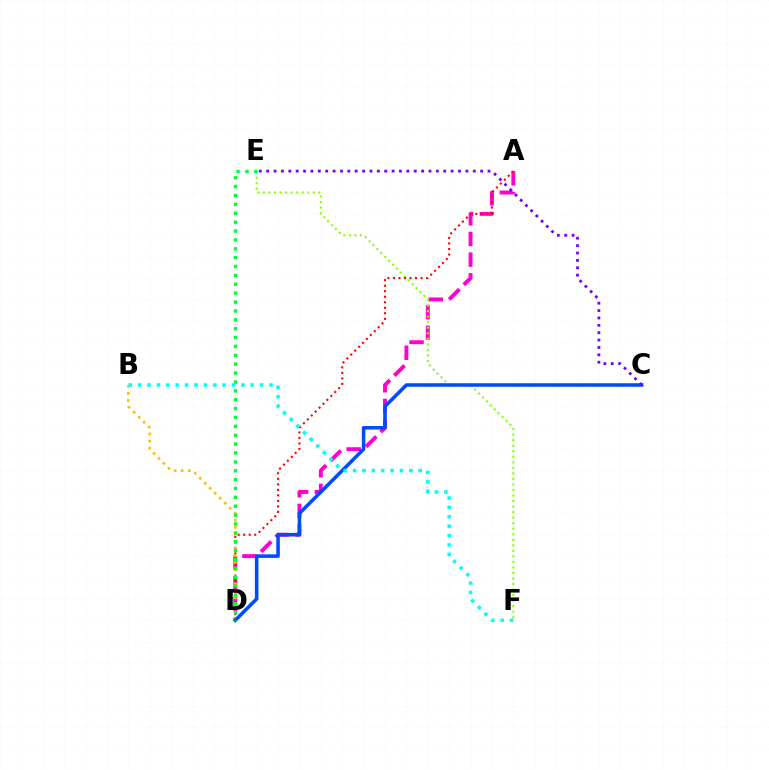{('A', 'D'): [{'color': '#ff00cf', 'line_style': 'dashed', 'thickness': 2.81}, {'color': '#ff0000', 'line_style': 'dotted', 'thickness': 1.5}], ('E', 'F'): [{'color': '#84ff00', 'line_style': 'dotted', 'thickness': 1.5}], ('B', 'D'): [{'color': '#ffbd00', 'line_style': 'dotted', 'thickness': 1.92}], ('C', 'D'): [{'color': '#004bff', 'line_style': 'solid', 'thickness': 2.55}], ('B', 'F'): [{'color': '#00fff6', 'line_style': 'dotted', 'thickness': 2.55}], ('C', 'E'): [{'color': '#7200ff', 'line_style': 'dotted', 'thickness': 2.0}], ('D', 'E'): [{'color': '#00ff39', 'line_style': 'dotted', 'thickness': 2.41}]}